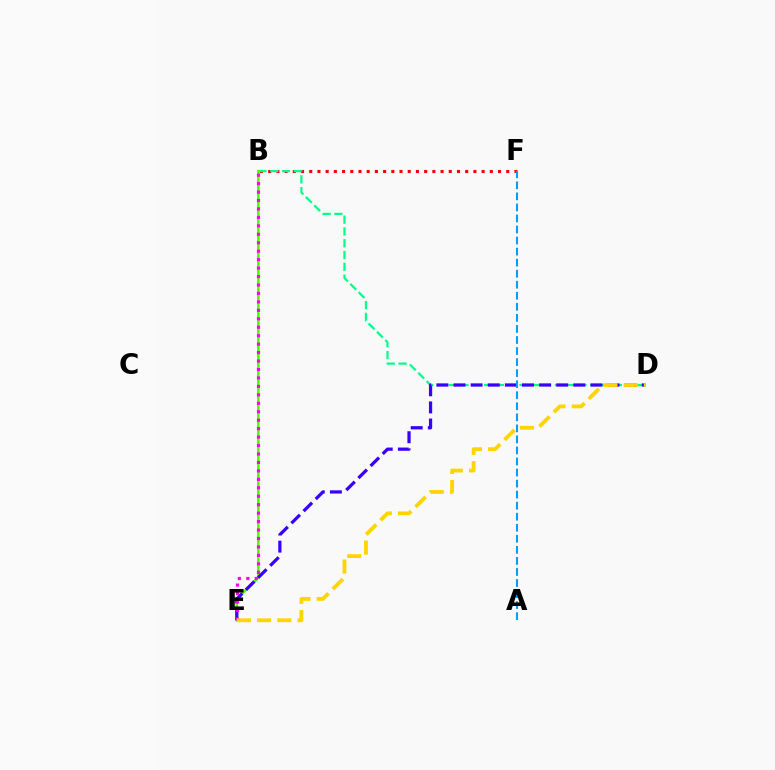{('B', 'F'): [{'color': '#ff0000', 'line_style': 'dotted', 'thickness': 2.23}], ('B', 'D'): [{'color': '#00ff86', 'line_style': 'dashed', 'thickness': 1.6}], ('B', 'E'): [{'color': '#4fff00', 'line_style': 'solid', 'thickness': 1.84}, {'color': '#ff00ed', 'line_style': 'dotted', 'thickness': 2.3}], ('D', 'E'): [{'color': '#3700ff', 'line_style': 'dashed', 'thickness': 2.33}, {'color': '#ffd500', 'line_style': 'dashed', 'thickness': 2.75}], ('A', 'F'): [{'color': '#009eff', 'line_style': 'dashed', 'thickness': 1.5}]}